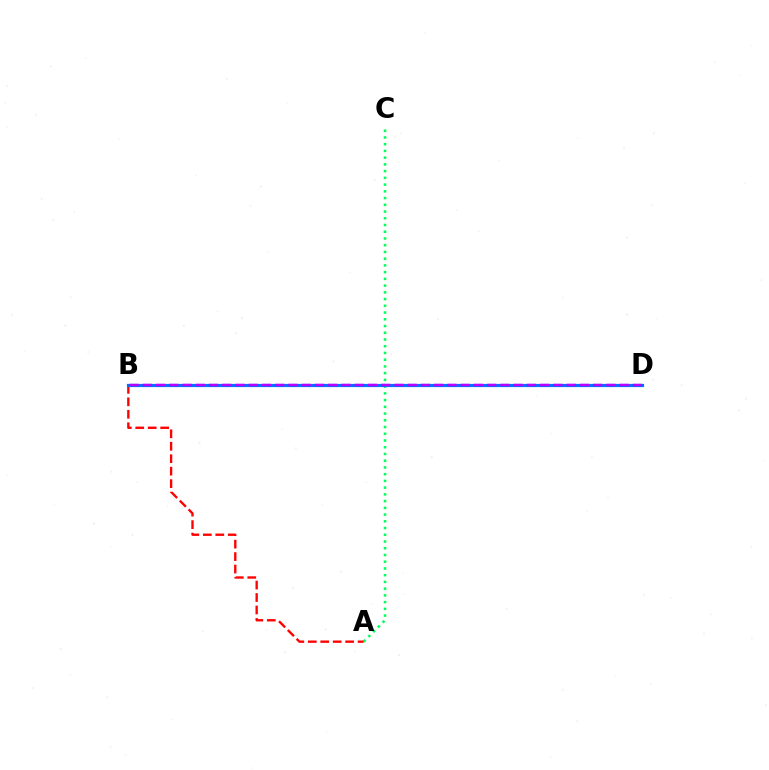{('B', 'D'): [{'color': '#d1ff00', 'line_style': 'dotted', 'thickness': 1.82}, {'color': '#0074ff', 'line_style': 'solid', 'thickness': 2.3}, {'color': '#b900ff', 'line_style': 'dashed', 'thickness': 1.8}], ('A', 'C'): [{'color': '#00ff5c', 'line_style': 'dotted', 'thickness': 1.83}], ('A', 'B'): [{'color': '#ff0000', 'line_style': 'dashed', 'thickness': 1.69}]}